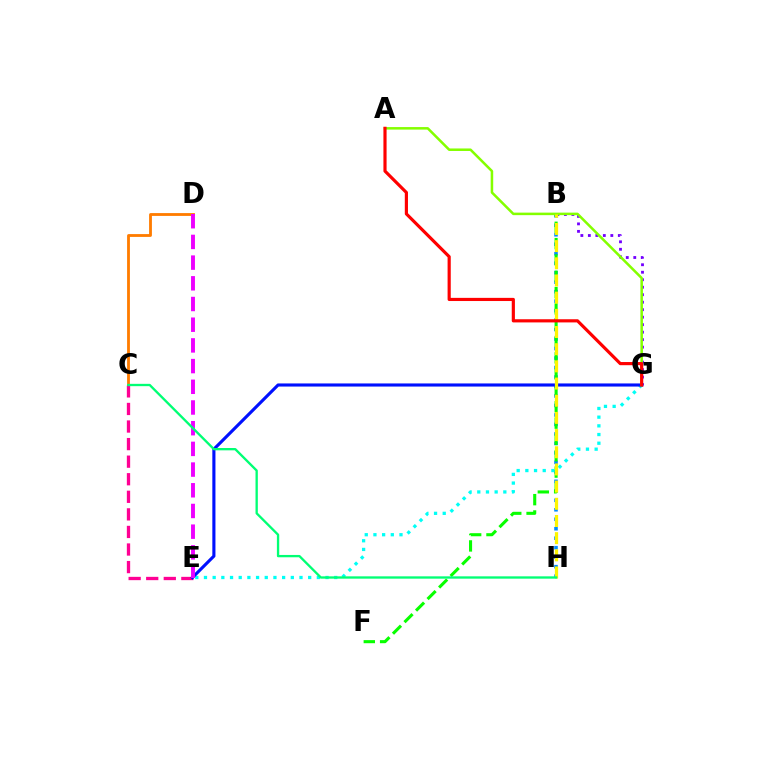{('C', 'D'): [{'color': '#ff7c00', 'line_style': 'solid', 'thickness': 2.03}], ('C', 'E'): [{'color': '#ff0094', 'line_style': 'dashed', 'thickness': 2.39}], ('B', 'G'): [{'color': '#7200ff', 'line_style': 'dotted', 'thickness': 2.04}], ('B', 'H'): [{'color': '#008cff', 'line_style': 'dotted', 'thickness': 2.58}, {'color': '#fcf500', 'line_style': 'dashed', 'thickness': 2.33}], ('B', 'F'): [{'color': '#08ff00', 'line_style': 'dashed', 'thickness': 2.22}], ('E', 'G'): [{'color': '#00fff6', 'line_style': 'dotted', 'thickness': 2.36}, {'color': '#0010ff', 'line_style': 'solid', 'thickness': 2.24}], ('A', 'G'): [{'color': '#84ff00', 'line_style': 'solid', 'thickness': 1.82}, {'color': '#ff0000', 'line_style': 'solid', 'thickness': 2.28}], ('D', 'E'): [{'color': '#ee00ff', 'line_style': 'dashed', 'thickness': 2.81}], ('C', 'H'): [{'color': '#00ff74', 'line_style': 'solid', 'thickness': 1.68}]}